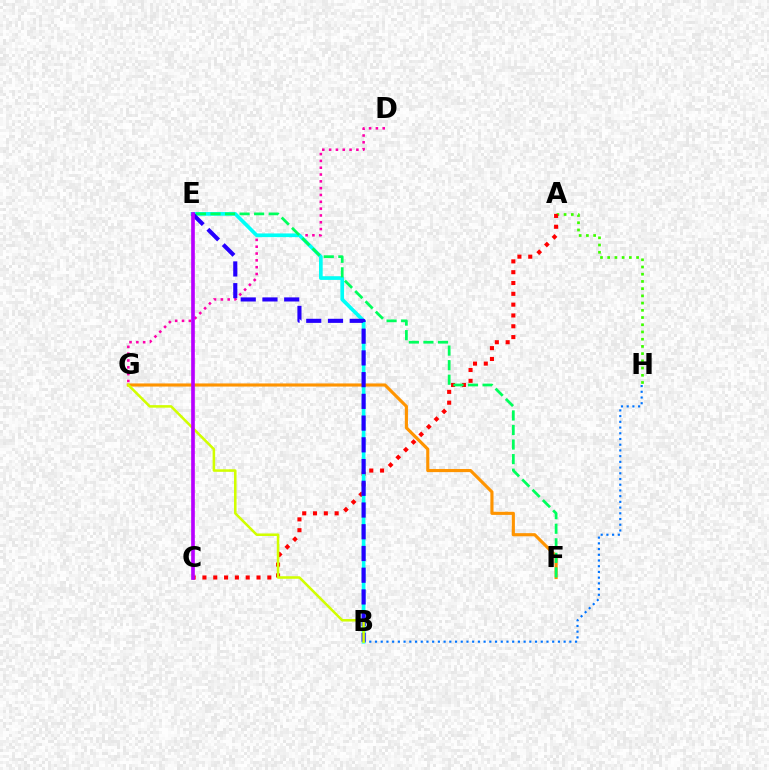{('B', 'H'): [{'color': '#0074ff', 'line_style': 'dotted', 'thickness': 1.55}], ('A', 'H'): [{'color': '#3dff00', 'line_style': 'dotted', 'thickness': 1.96}], ('A', 'C'): [{'color': '#ff0000', 'line_style': 'dotted', 'thickness': 2.94}], ('D', 'G'): [{'color': '#ff00ac', 'line_style': 'dotted', 'thickness': 1.85}], ('B', 'E'): [{'color': '#00fff6', 'line_style': 'solid', 'thickness': 2.65}, {'color': '#2500ff', 'line_style': 'dashed', 'thickness': 2.95}], ('F', 'G'): [{'color': '#ff9400', 'line_style': 'solid', 'thickness': 2.25}], ('E', 'F'): [{'color': '#00ff5c', 'line_style': 'dashed', 'thickness': 1.98}], ('B', 'G'): [{'color': '#d1ff00', 'line_style': 'solid', 'thickness': 1.83}], ('C', 'E'): [{'color': '#b900ff', 'line_style': 'solid', 'thickness': 2.63}]}